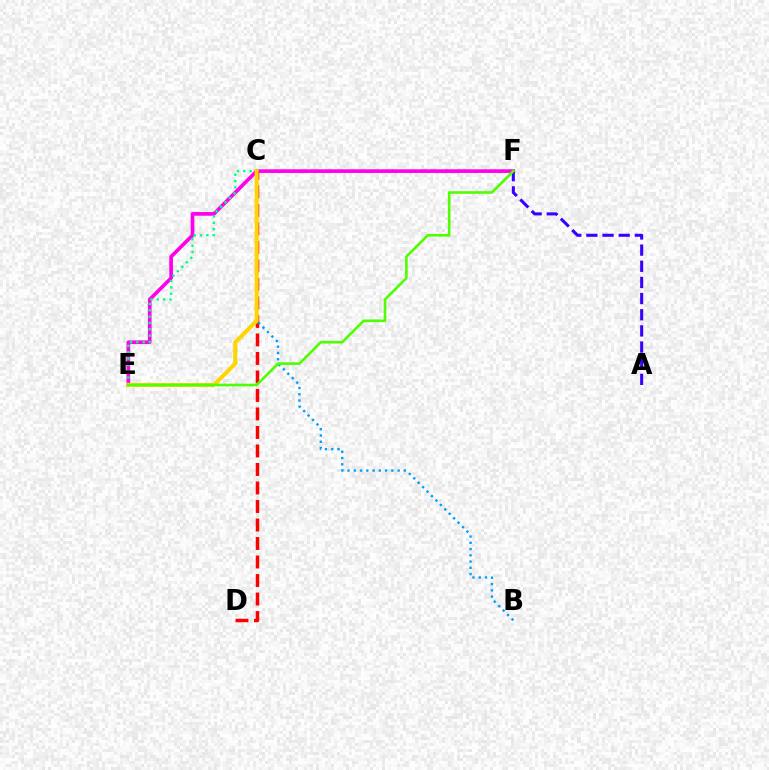{('E', 'F'): [{'color': '#ff00ed', 'line_style': 'solid', 'thickness': 2.65}, {'color': '#4fff00', 'line_style': 'solid', 'thickness': 1.89}], ('C', 'E'): [{'color': '#00ff86', 'line_style': 'dotted', 'thickness': 1.72}, {'color': '#ffd500', 'line_style': 'solid', 'thickness': 2.9}], ('C', 'D'): [{'color': '#ff0000', 'line_style': 'dashed', 'thickness': 2.51}], ('B', 'C'): [{'color': '#009eff', 'line_style': 'dotted', 'thickness': 1.7}], ('A', 'F'): [{'color': '#3700ff', 'line_style': 'dashed', 'thickness': 2.19}]}